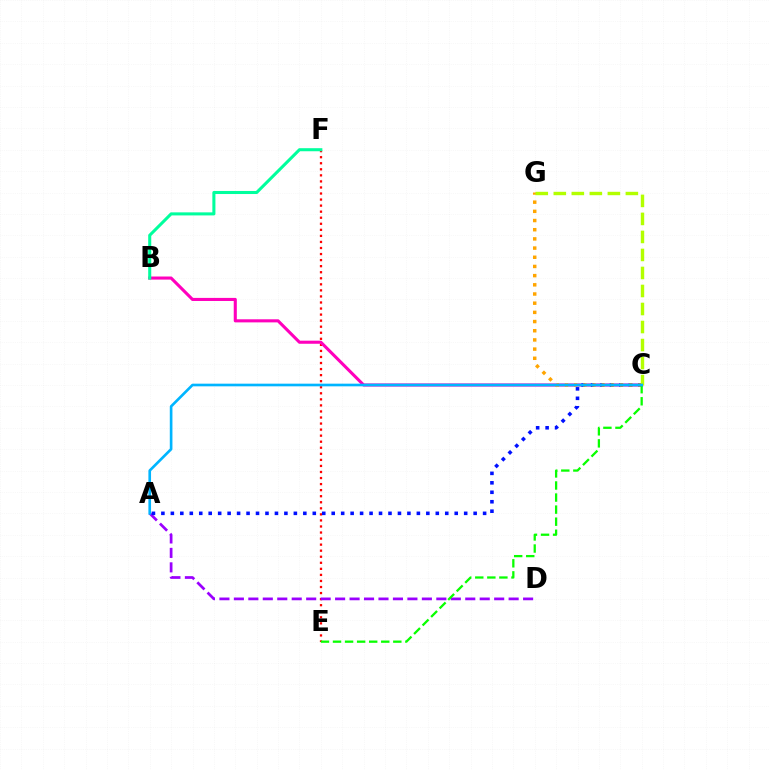{('E', 'F'): [{'color': '#ff0000', 'line_style': 'dotted', 'thickness': 1.64}], ('B', 'C'): [{'color': '#ff00bd', 'line_style': 'solid', 'thickness': 2.22}], ('A', 'D'): [{'color': '#9b00ff', 'line_style': 'dashed', 'thickness': 1.96}], ('A', 'C'): [{'color': '#0010ff', 'line_style': 'dotted', 'thickness': 2.57}, {'color': '#00b5ff', 'line_style': 'solid', 'thickness': 1.91}], ('C', 'G'): [{'color': '#ffa500', 'line_style': 'dotted', 'thickness': 2.5}, {'color': '#b3ff00', 'line_style': 'dashed', 'thickness': 2.45}], ('B', 'F'): [{'color': '#00ff9d', 'line_style': 'solid', 'thickness': 2.2}], ('C', 'E'): [{'color': '#08ff00', 'line_style': 'dashed', 'thickness': 1.64}]}